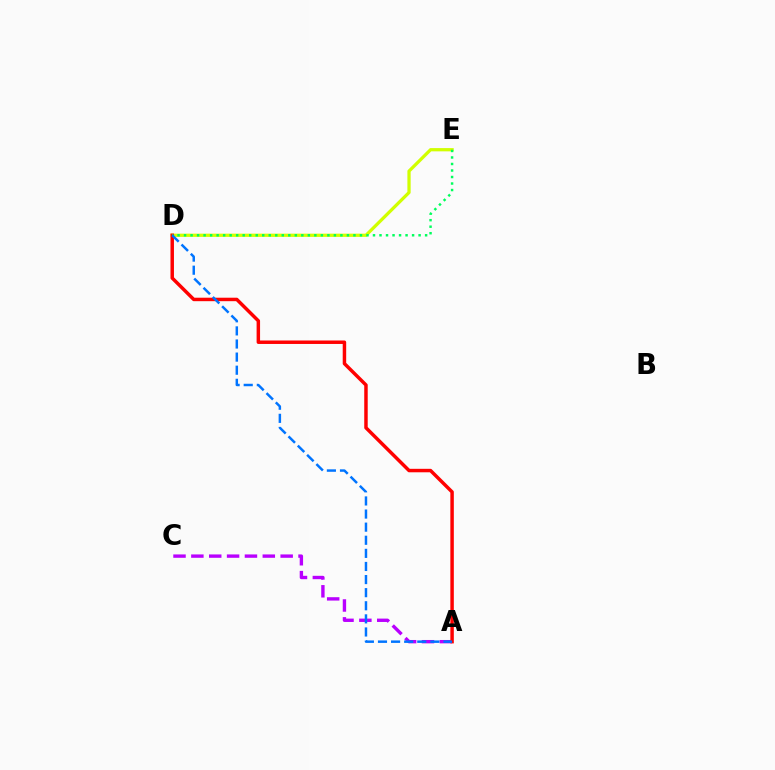{('D', 'E'): [{'color': '#d1ff00', 'line_style': 'solid', 'thickness': 2.34}, {'color': '#00ff5c', 'line_style': 'dotted', 'thickness': 1.77}], ('A', 'C'): [{'color': '#b900ff', 'line_style': 'dashed', 'thickness': 2.43}], ('A', 'D'): [{'color': '#ff0000', 'line_style': 'solid', 'thickness': 2.5}, {'color': '#0074ff', 'line_style': 'dashed', 'thickness': 1.78}]}